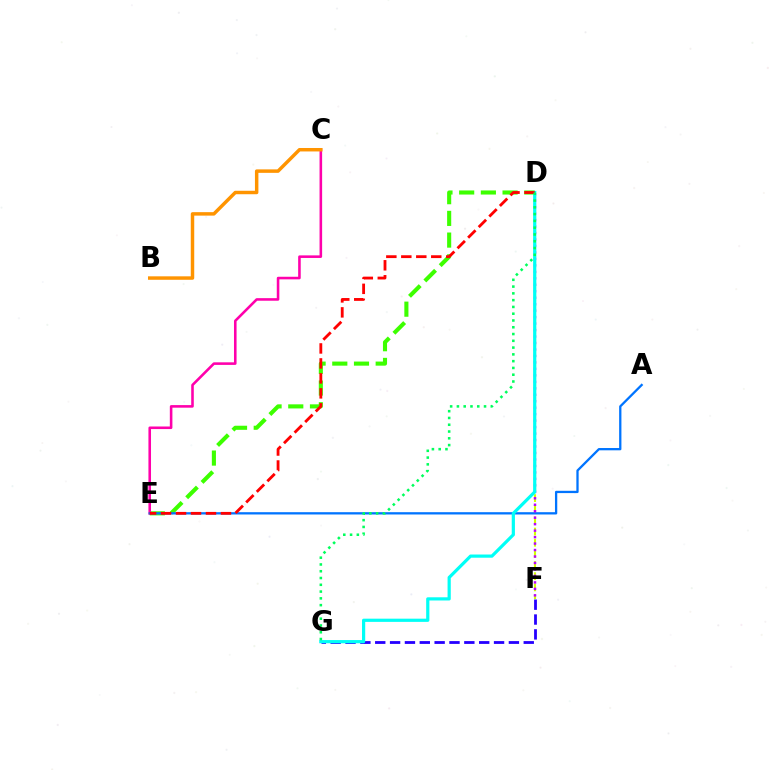{('D', 'E'): [{'color': '#3dff00', 'line_style': 'dashed', 'thickness': 2.95}, {'color': '#ff0000', 'line_style': 'dashed', 'thickness': 2.03}], ('D', 'F'): [{'color': '#d1ff00', 'line_style': 'dashed', 'thickness': 1.52}, {'color': '#b900ff', 'line_style': 'dotted', 'thickness': 1.76}], ('C', 'E'): [{'color': '#ff00ac', 'line_style': 'solid', 'thickness': 1.86}], ('A', 'E'): [{'color': '#0074ff', 'line_style': 'solid', 'thickness': 1.65}], ('B', 'C'): [{'color': '#ff9400', 'line_style': 'solid', 'thickness': 2.49}], ('F', 'G'): [{'color': '#2500ff', 'line_style': 'dashed', 'thickness': 2.02}], ('D', 'G'): [{'color': '#00fff6', 'line_style': 'solid', 'thickness': 2.3}, {'color': '#00ff5c', 'line_style': 'dotted', 'thickness': 1.84}]}